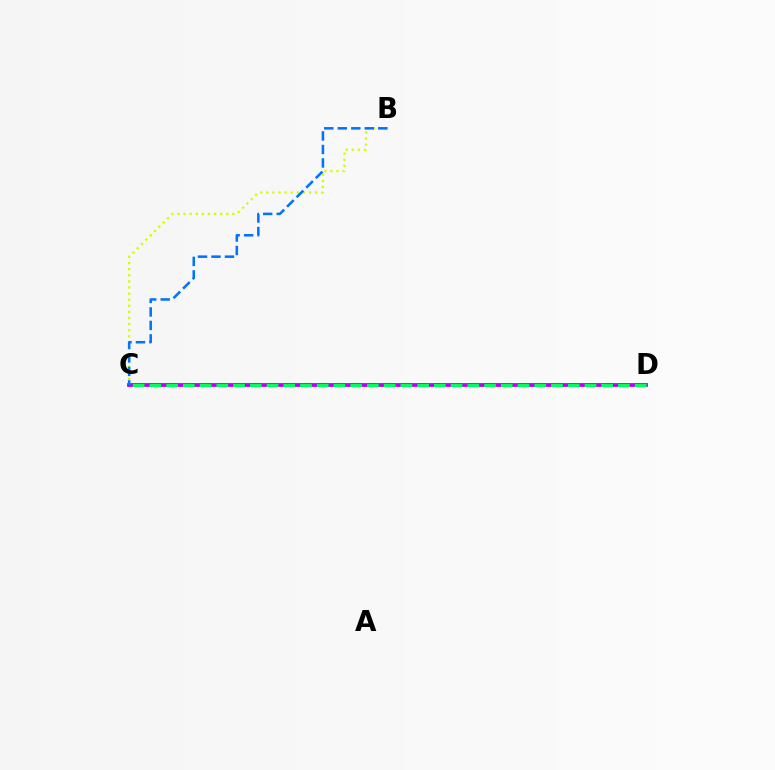{('C', 'D'): [{'color': '#ff0000', 'line_style': 'dashed', 'thickness': 1.71}, {'color': '#b900ff', 'line_style': 'solid', 'thickness': 2.74}, {'color': '#00ff5c', 'line_style': 'dashed', 'thickness': 2.27}], ('B', 'C'): [{'color': '#d1ff00', 'line_style': 'dotted', 'thickness': 1.66}, {'color': '#0074ff', 'line_style': 'dashed', 'thickness': 1.83}]}